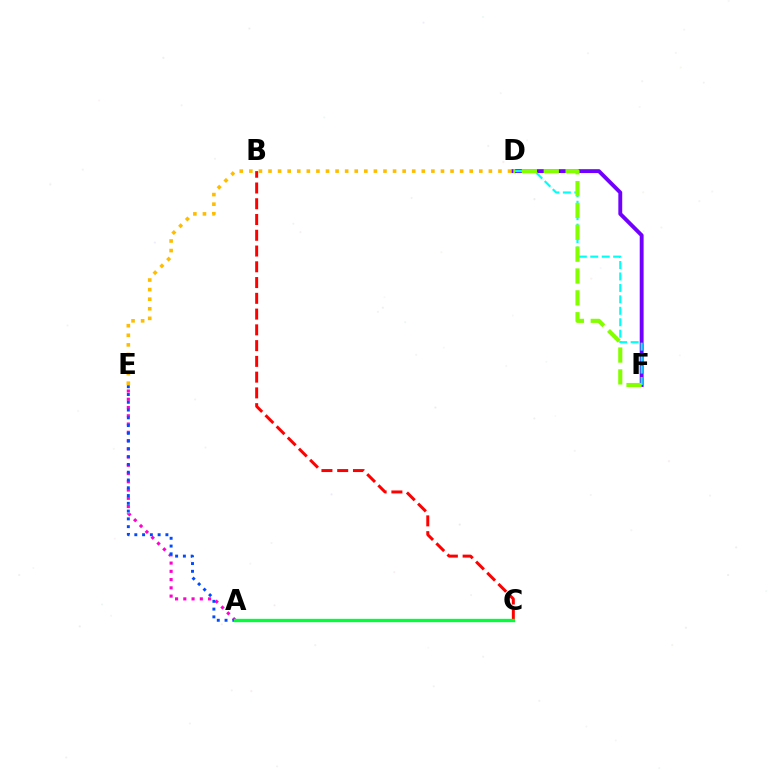{('D', 'F'): [{'color': '#7200ff', 'line_style': 'solid', 'thickness': 2.79}, {'color': '#00fff6', 'line_style': 'dashed', 'thickness': 1.56}, {'color': '#84ff00', 'line_style': 'dashed', 'thickness': 2.97}], ('A', 'E'): [{'color': '#ff00cf', 'line_style': 'dotted', 'thickness': 2.24}, {'color': '#004bff', 'line_style': 'dotted', 'thickness': 2.11}], ('B', 'C'): [{'color': '#ff0000', 'line_style': 'dashed', 'thickness': 2.14}], ('D', 'E'): [{'color': '#ffbd00', 'line_style': 'dotted', 'thickness': 2.6}], ('A', 'C'): [{'color': '#00ff39', 'line_style': 'solid', 'thickness': 2.41}]}